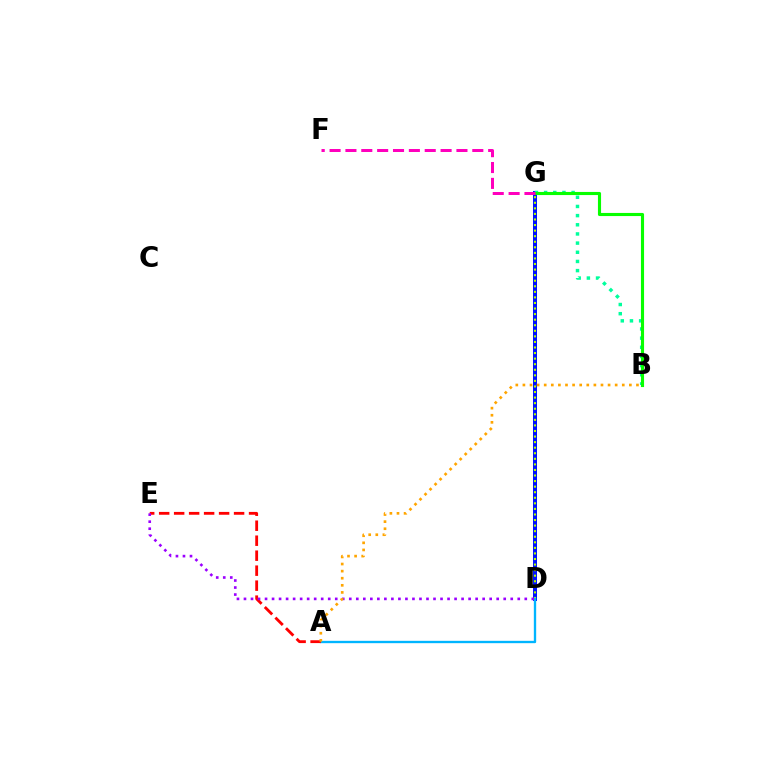{('D', 'G'): [{'color': '#0010ff', 'line_style': 'solid', 'thickness': 2.87}, {'color': '#b3ff00', 'line_style': 'dotted', 'thickness': 1.51}], ('B', 'G'): [{'color': '#00ff9d', 'line_style': 'dotted', 'thickness': 2.49}, {'color': '#08ff00', 'line_style': 'solid', 'thickness': 2.24}], ('A', 'D'): [{'color': '#00b5ff', 'line_style': 'solid', 'thickness': 1.69}], ('A', 'E'): [{'color': '#ff0000', 'line_style': 'dashed', 'thickness': 2.04}], ('D', 'E'): [{'color': '#9b00ff', 'line_style': 'dotted', 'thickness': 1.91}], ('A', 'B'): [{'color': '#ffa500', 'line_style': 'dotted', 'thickness': 1.93}], ('F', 'G'): [{'color': '#ff00bd', 'line_style': 'dashed', 'thickness': 2.15}]}